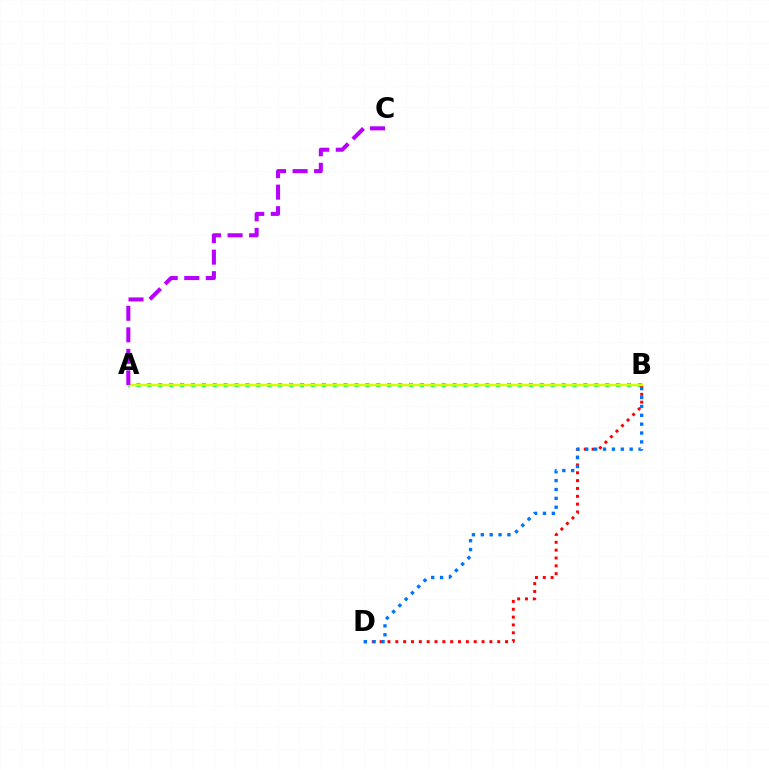{('A', 'B'): [{'color': '#00ff5c', 'line_style': 'dotted', 'thickness': 2.96}, {'color': '#d1ff00', 'line_style': 'solid', 'thickness': 1.78}], ('B', 'D'): [{'color': '#ff0000', 'line_style': 'dotted', 'thickness': 2.13}, {'color': '#0074ff', 'line_style': 'dotted', 'thickness': 2.41}], ('A', 'C'): [{'color': '#b900ff', 'line_style': 'dashed', 'thickness': 2.92}]}